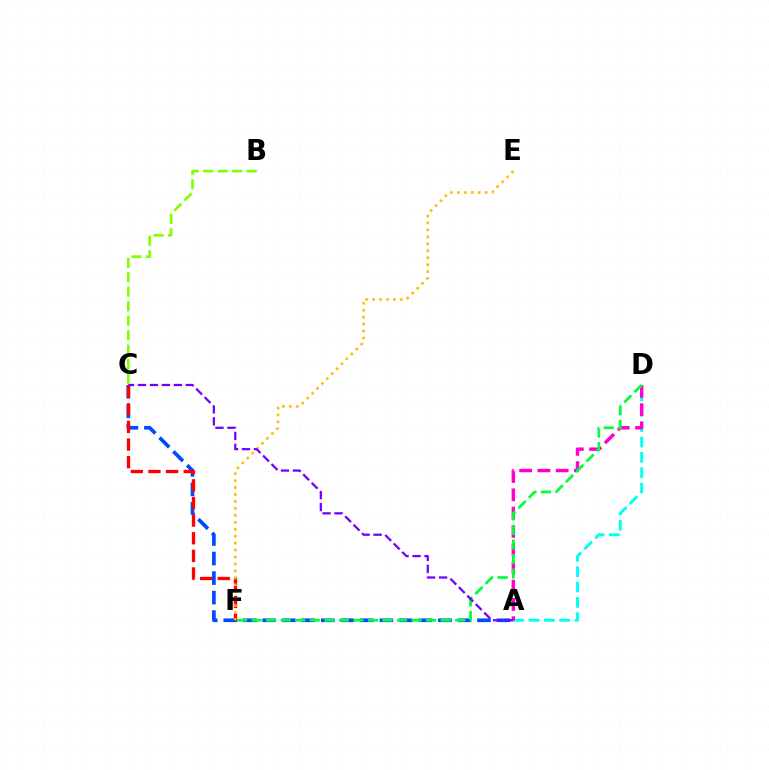{('A', 'D'): [{'color': '#00fff6', 'line_style': 'dashed', 'thickness': 2.08}, {'color': '#ff00cf', 'line_style': 'dashed', 'thickness': 2.48}], ('A', 'C'): [{'color': '#004bff', 'line_style': 'dashed', 'thickness': 2.65}, {'color': '#7200ff', 'line_style': 'dashed', 'thickness': 1.63}], ('B', 'C'): [{'color': '#84ff00', 'line_style': 'dashed', 'thickness': 1.97}], ('C', 'F'): [{'color': '#ff0000', 'line_style': 'dashed', 'thickness': 2.4}], ('D', 'F'): [{'color': '#00ff39', 'line_style': 'dashed', 'thickness': 1.98}], ('E', 'F'): [{'color': '#ffbd00', 'line_style': 'dotted', 'thickness': 1.89}]}